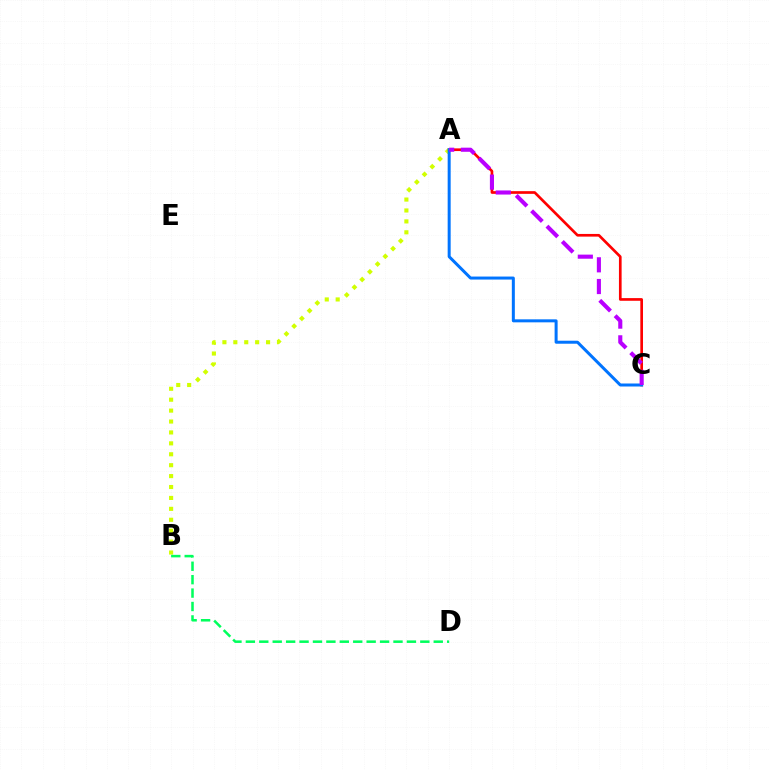{('A', 'B'): [{'color': '#d1ff00', 'line_style': 'dotted', 'thickness': 2.97}], ('B', 'D'): [{'color': '#00ff5c', 'line_style': 'dashed', 'thickness': 1.82}], ('A', 'C'): [{'color': '#ff0000', 'line_style': 'solid', 'thickness': 1.93}, {'color': '#0074ff', 'line_style': 'solid', 'thickness': 2.16}, {'color': '#b900ff', 'line_style': 'dashed', 'thickness': 2.95}]}